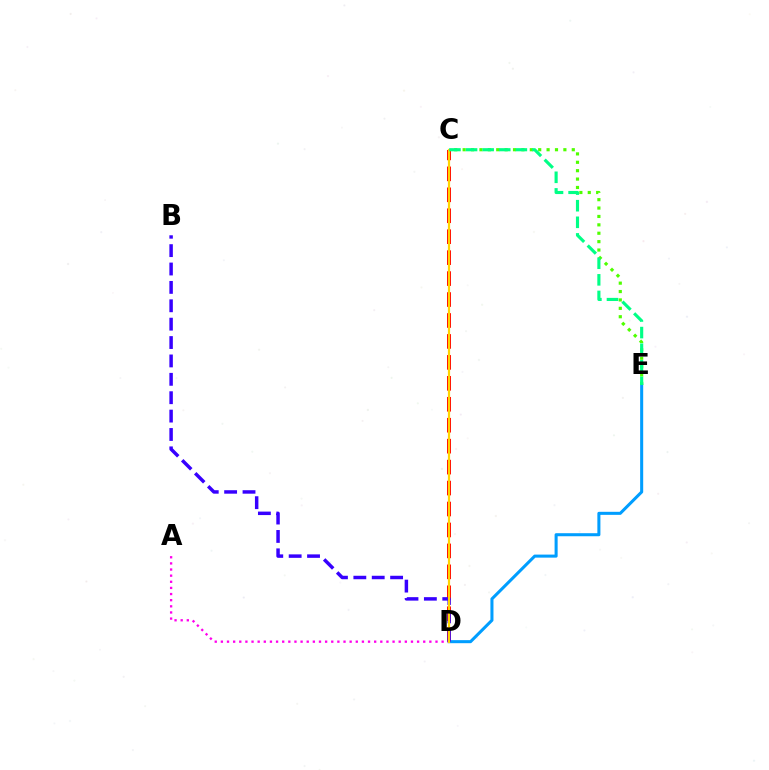{('C', 'D'): [{'color': '#ff0000', 'line_style': 'dashed', 'thickness': 2.85}, {'color': '#ffd500', 'line_style': 'solid', 'thickness': 1.58}], ('D', 'E'): [{'color': '#009eff', 'line_style': 'solid', 'thickness': 2.19}], ('A', 'D'): [{'color': '#ff00ed', 'line_style': 'dotted', 'thickness': 1.67}], ('C', 'E'): [{'color': '#4fff00', 'line_style': 'dotted', 'thickness': 2.28}, {'color': '#00ff86', 'line_style': 'dashed', 'thickness': 2.25}], ('B', 'D'): [{'color': '#3700ff', 'line_style': 'dashed', 'thickness': 2.5}]}